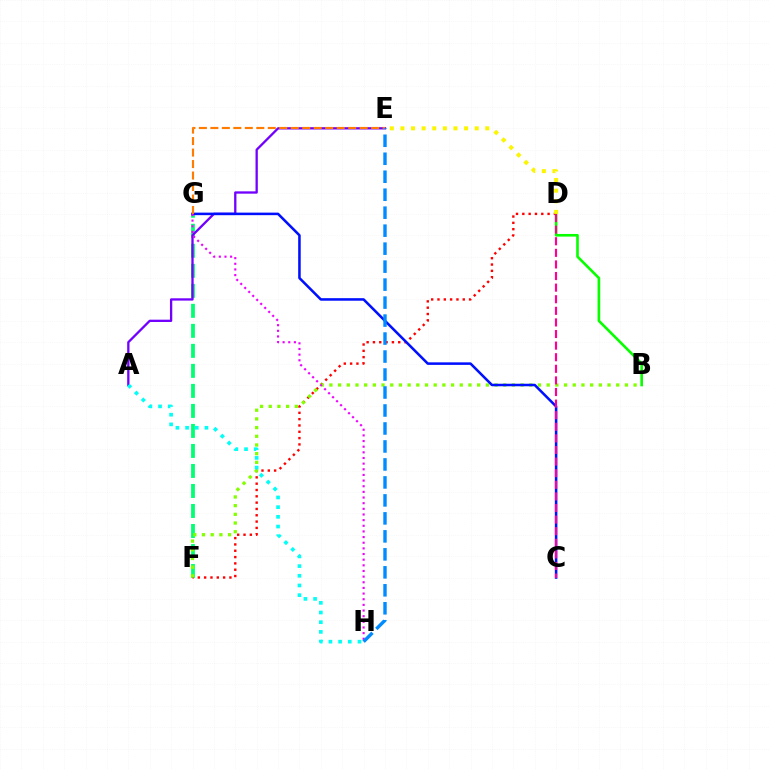{('F', 'G'): [{'color': '#00ff74', 'line_style': 'dashed', 'thickness': 2.72}], ('D', 'F'): [{'color': '#ff0000', 'line_style': 'dotted', 'thickness': 1.72}], ('B', 'F'): [{'color': '#84ff00', 'line_style': 'dotted', 'thickness': 2.36}], ('A', 'E'): [{'color': '#7200ff', 'line_style': 'solid', 'thickness': 1.66}], ('C', 'G'): [{'color': '#0010ff', 'line_style': 'solid', 'thickness': 1.83}], ('G', 'H'): [{'color': '#ee00ff', 'line_style': 'dotted', 'thickness': 1.53}], ('E', 'G'): [{'color': '#ff7c00', 'line_style': 'dashed', 'thickness': 1.56}], ('B', 'D'): [{'color': '#08ff00', 'line_style': 'solid', 'thickness': 1.9}], ('E', 'H'): [{'color': '#008cff', 'line_style': 'dashed', 'thickness': 2.44}], ('A', 'H'): [{'color': '#00fff6', 'line_style': 'dotted', 'thickness': 2.63}], ('D', 'E'): [{'color': '#fcf500', 'line_style': 'dotted', 'thickness': 2.88}], ('C', 'D'): [{'color': '#ff0094', 'line_style': 'dashed', 'thickness': 1.58}]}